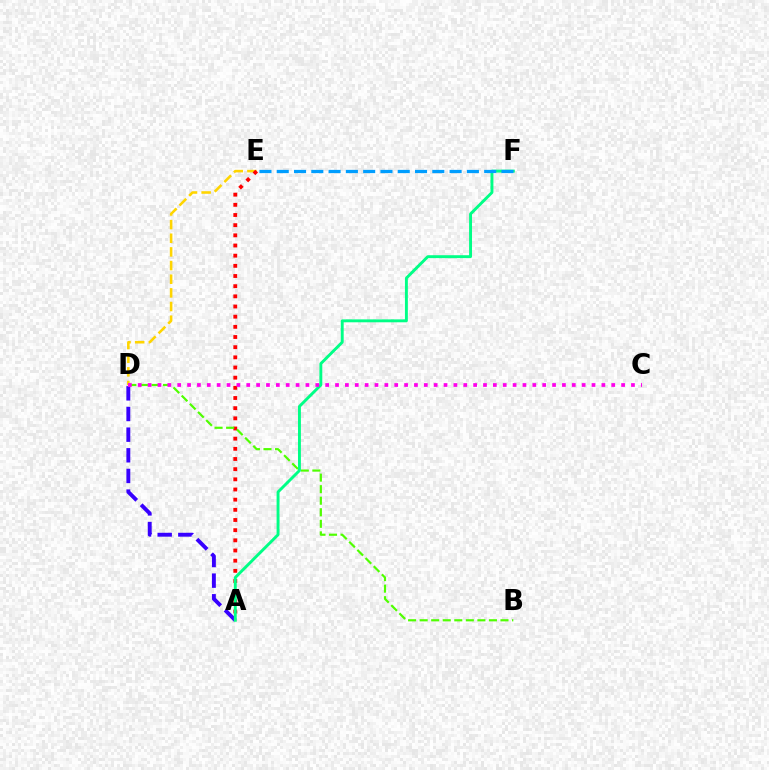{('D', 'E'): [{'color': '#ffd500', 'line_style': 'dashed', 'thickness': 1.85}], ('A', 'E'): [{'color': '#ff0000', 'line_style': 'dotted', 'thickness': 2.76}], ('B', 'D'): [{'color': '#4fff00', 'line_style': 'dashed', 'thickness': 1.57}], ('A', 'D'): [{'color': '#3700ff', 'line_style': 'dashed', 'thickness': 2.8}], ('A', 'F'): [{'color': '#00ff86', 'line_style': 'solid', 'thickness': 2.1}], ('E', 'F'): [{'color': '#009eff', 'line_style': 'dashed', 'thickness': 2.35}], ('C', 'D'): [{'color': '#ff00ed', 'line_style': 'dotted', 'thickness': 2.68}]}